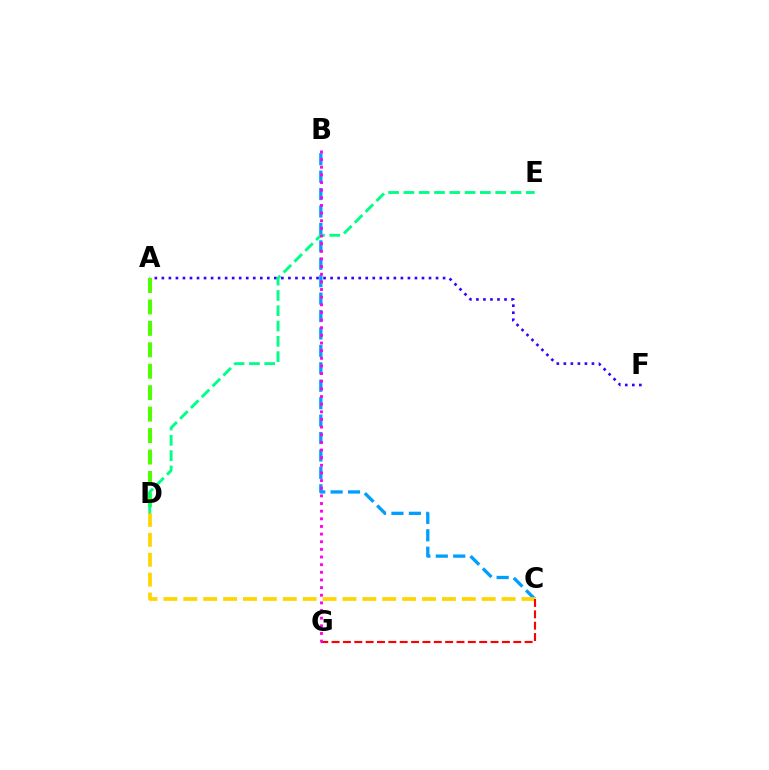{('B', 'C'): [{'color': '#009eff', 'line_style': 'dashed', 'thickness': 2.37}], ('C', 'D'): [{'color': '#ffd500', 'line_style': 'dashed', 'thickness': 2.7}], ('A', 'F'): [{'color': '#3700ff', 'line_style': 'dotted', 'thickness': 1.91}], ('A', 'D'): [{'color': '#4fff00', 'line_style': 'dashed', 'thickness': 2.91}], ('C', 'G'): [{'color': '#ff0000', 'line_style': 'dashed', 'thickness': 1.54}], ('D', 'E'): [{'color': '#00ff86', 'line_style': 'dashed', 'thickness': 2.08}], ('B', 'G'): [{'color': '#ff00ed', 'line_style': 'dotted', 'thickness': 2.08}]}